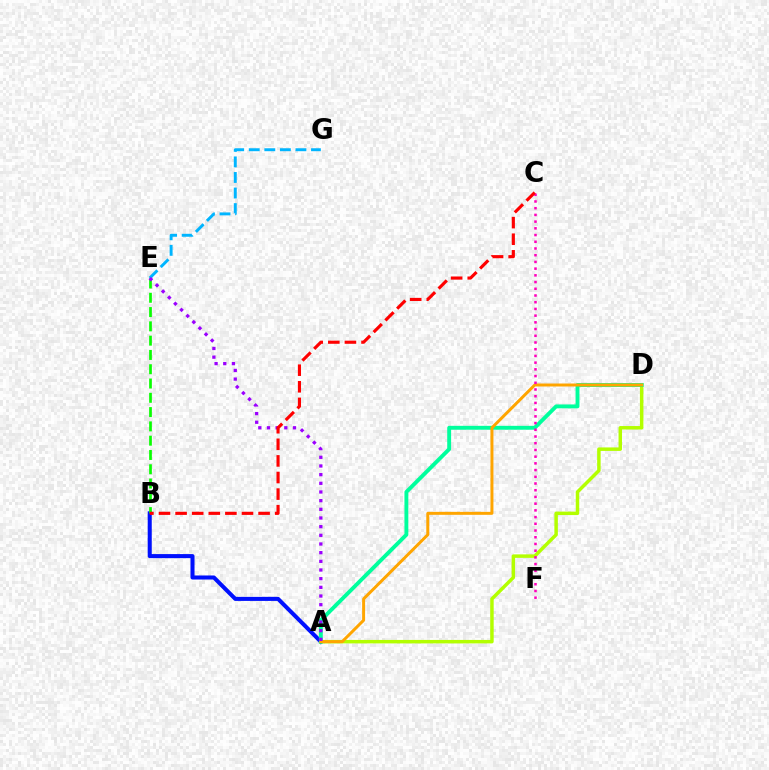{('E', 'G'): [{'color': '#00b5ff', 'line_style': 'dashed', 'thickness': 2.11}], ('A', 'B'): [{'color': '#0010ff', 'line_style': 'solid', 'thickness': 2.92}], ('A', 'D'): [{'color': '#b3ff00', 'line_style': 'solid', 'thickness': 2.5}, {'color': '#00ff9d', 'line_style': 'solid', 'thickness': 2.8}, {'color': '#ffa500', 'line_style': 'solid', 'thickness': 2.14}], ('C', 'F'): [{'color': '#ff00bd', 'line_style': 'dotted', 'thickness': 1.82}], ('B', 'E'): [{'color': '#08ff00', 'line_style': 'dashed', 'thickness': 1.94}], ('A', 'E'): [{'color': '#9b00ff', 'line_style': 'dotted', 'thickness': 2.36}], ('B', 'C'): [{'color': '#ff0000', 'line_style': 'dashed', 'thickness': 2.25}]}